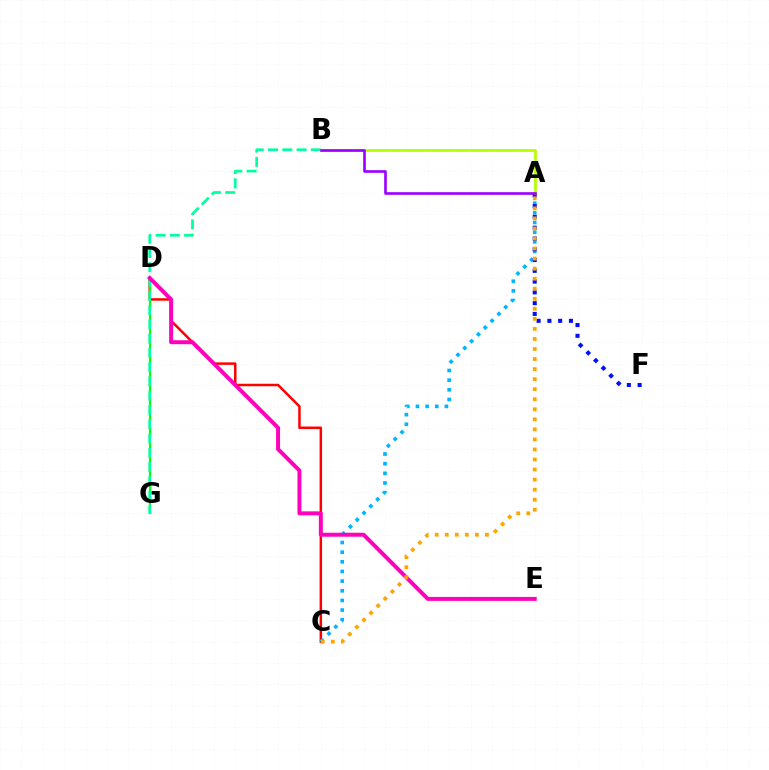{('C', 'D'): [{'color': '#ff0000', 'line_style': 'solid', 'thickness': 1.79}], ('D', 'G'): [{'color': '#08ff00', 'line_style': 'solid', 'thickness': 1.54}], ('A', 'C'): [{'color': '#00b5ff', 'line_style': 'dotted', 'thickness': 2.62}, {'color': '#ffa500', 'line_style': 'dotted', 'thickness': 2.73}], ('B', 'G'): [{'color': '#00ff9d', 'line_style': 'dashed', 'thickness': 1.94}], ('D', 'E'): [{'color': '#ff00bd', 'line_style': 'solid', 'thickness': 2.85}], ('A', 'F'): [{'color': '#0010ff', 'line_style': 'dotted', 'thickness': 2.93}], ('A', 'B'): [{'color': '#b3ff00', 'line_style': 'solid', 'thickness': 1.96}, {'color': '#9b00ff', 'line_style': 'solid', 'thickness': 1.89}]}